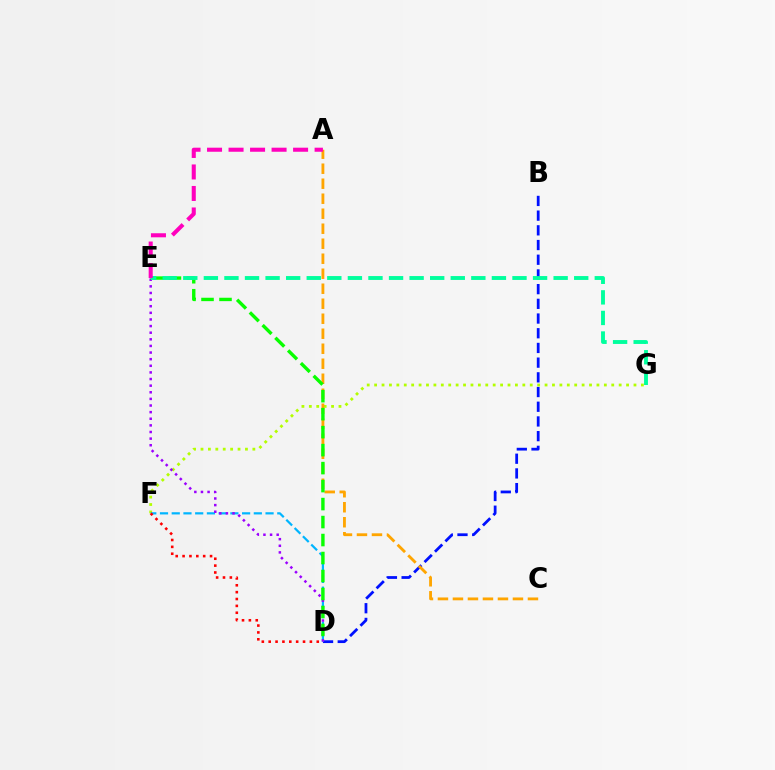{('B', 'D'): [{'color': '#0010ff', 'line_style': 'dashed', 'thickness': 2.0}], ('F', 'G'): [{'color': '#b3ff00', 'line_style': 'dotted', 'thickness': 2.01}], ('D', 'F'): [{'color': '#00b5ff', 'line_style': 'dashed', 'thickness': 1.59}, {'color': '#ff0000', 'line_style': 'dotted', 'thickness': 1.87}], ('D', 'E'): [{'color': '#9b00ff', 'line_style': 'dotted', 'thickness': 1.8}, {'color': '#08ff00', 'line_style': 'dashed', 'thickness': 2.44}], ('A', 'C'): [{'color': '#ffa500', 'line_style': 'dashed', 'thickness': 2.04}], ('E', 'G'): [{'color': '#00ff9d', 'line_style': 'dashed', 'thickness': 2.8}], ('A', 'E'): [{'color': '#ff00bd', 'line_style': 'dashed', 'thickness': 2.92}]}